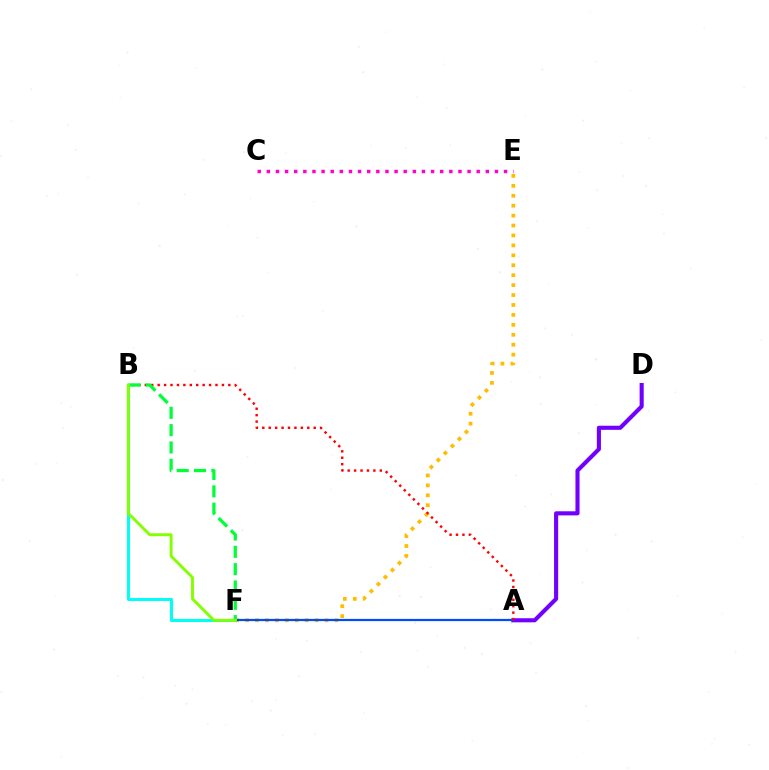{('B', 'F'): [{'color': '#00fff6', 'line_style': 'solid', 'thickness': 2.19}, {'color': '#00ff39', 'line_style': 'dashed', 'thickness': 2.35}, {'color': '#84ff00', 'line_style': 'solid', 'thickness': 2.1}], ('E', 'F'): [{'color': '#ffbd00', 'line_style': 'dotted', 'thickness': 2.7}], ('A', 'D'): [{'color': '#7200ff', 'line_style': 'solid', 'thickness': 2.95}], ('A', 'F'): [{'color': '#004bff', 'line_style': 'solid', 'thickness': 1.6}], ('A', 'B'): [{'color': '#ff0000', 'line_style': 'dotted', 'thickness': 1.75}], ('C', 'E'): [{'color': '#ff00cf', 'line_style': 'dotted', 'thickness': 2.48}]}